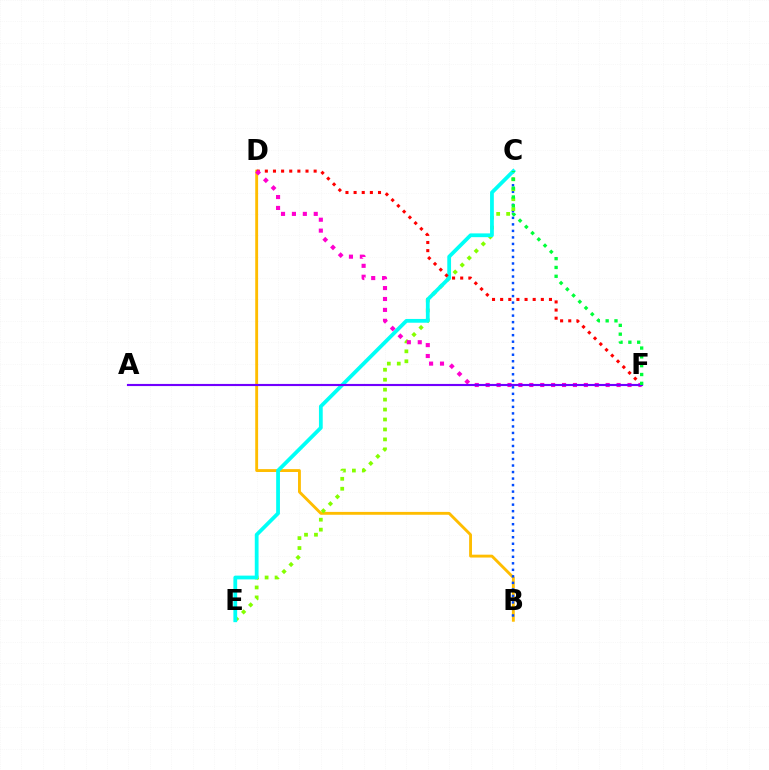{('B', 'D'): [{'color': '#ffbd00', 'line_style': 'solid', 'thickness': 2.07}], ('B', 'C'): [{'color': '#004bff', 'line_style': 'dotted', 'thickness': 1.77}], ('C', 'E'): [{'color': '#84ff00', 'line_style': 'dotted', 'thickness': 2.7}, {'color': '#00fff6', 'line_style': 'solid', 'thickness': 2.72}], ('D', 'F'): [{'color': '#ff0000', 'line_style': 'dotted', 'thickness': 2.21}, {'color': '#ff00cf', 'line_style': 'dotted', 'thickness': 2.96}], ('A', 'F'): [{'color': '#7200ff', 'line_style': 'solid', 'thickness': 1.54}], ('C', 'F'): [{'color': '#00ff39', 'line_style': 'dotted', 'thickness': 2.4}]}